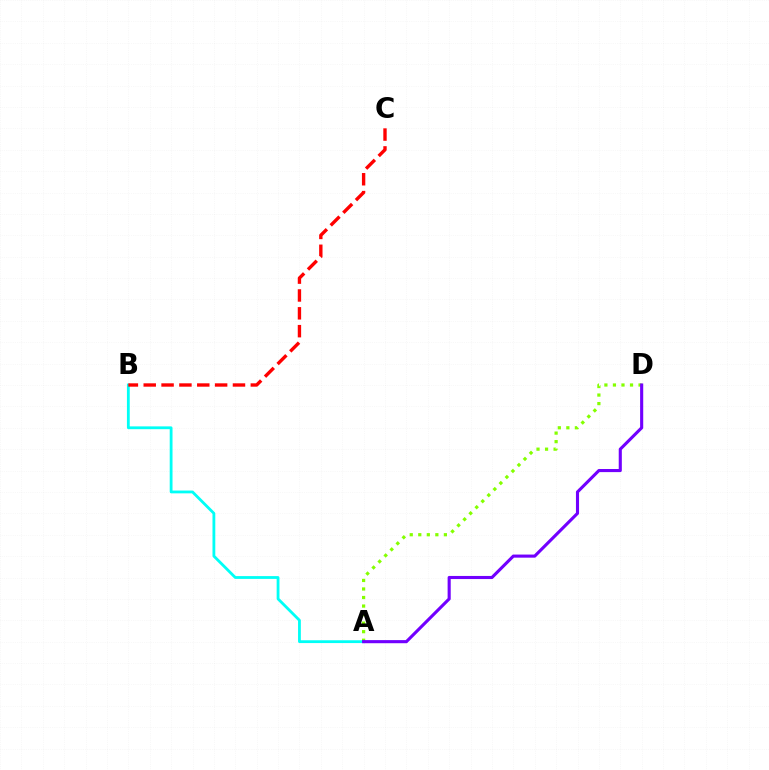{('A', 'D'): [{'color': '#84ff00', 'line_style': 'dotted', 'thickness': 2.32}, {'color': '#7200ff', 'line_style': 'solid', 'thickness': 2.23}], ('A', 'B'): [{'color': '#00fff6', 'line_style': 'solid', 'thickness': 2.02}], ('B', 'C'): [{'color': '#ff0000', 'line_style': 'dashed', 'thickness': 2.42}]}